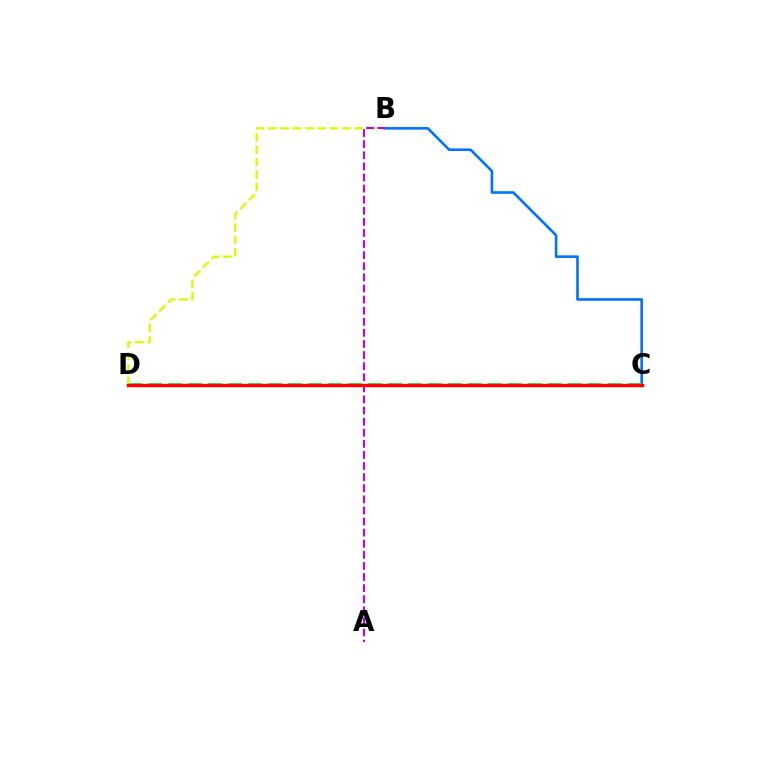{('B', 'C'): [{'color': '#0074ff', 'line_style': 'solid', 'thickness': 1.89}], ('C', 'D'): [{'color': '#00ff5c', 'line_style': 'dashed', 'thickness': 2.72}, {'color': '#ff0000', 'line_style': 'solid', 'thickness': 2.46}], ('B', 'D'): [{'color': '#d1ff00', 'line_style': 'dashed', 'thickness': 1.68}], ('A', 'B'): [{'color': '#b900ff', 'line_style': 'dashed', 'thickness': 1.51}]}